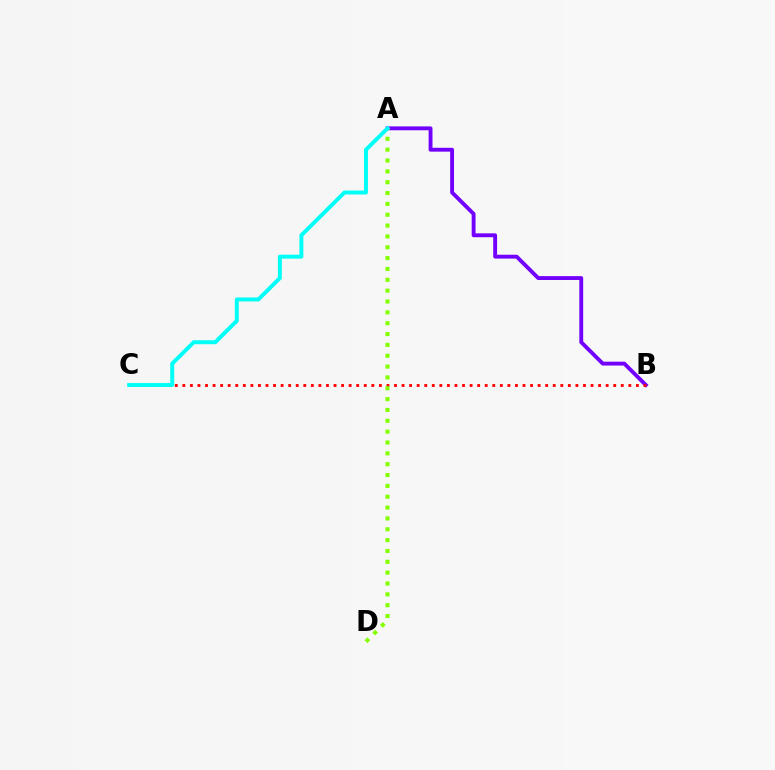{('A', 'B'): [{'color': '#7200ff', 'line_style': 'solid', 'thickness': 2.79}], ('B', 'C'): [{'color': '#ff0000', 'line_style': 'dotted', 'thickness': 2.05}], ('A', 'D'): [{'color': '#84ff00', 'line_style': 'dotted', 'thickness': 2.95}], ('A', 'C'): [{'color': '#00fff6', 'line_style': 'solid', 'thickness': 2.84}]}